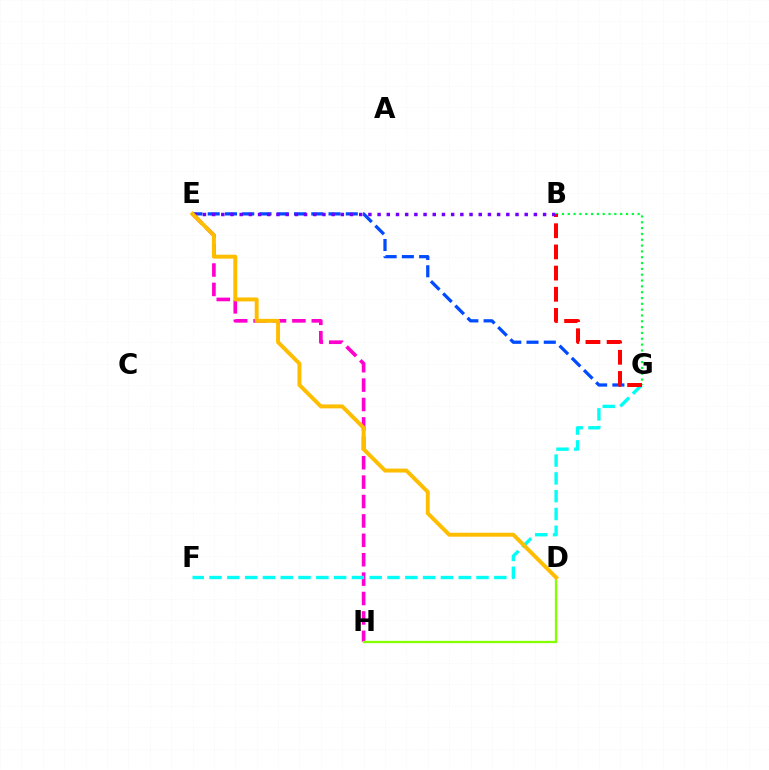{('E', 'H'): [{'color': '#ff00cf', 'line_style': 'dashed', 'thickness': 2.64}], ('E', 'G'): [{'color': '#004bff', 'line_style': 'dashed', 'thickness': 2.35}], ('F', 'G'): [{'color': '#00fff6', 'line_style': 'dashed', 'thickness': 2.42}], ('B', 'G'): [{'color': '#00ff39', 'line_style': 'dotted', 'thickness': 1.58}, {'color': '#ff0000', 'line_style': 'dashed', 'thickness': 2.88}], ('B', 'E'): [{'color': '#7200ff', 'line_style': 'dotted', 'thickness': 2.5}], ('D', 'H'): [{'color': '#84ff00', 'line_style': 'solid', 'thickness': 1.65}], ('D', 'E'): [{'color': '#ffbd00', 'line_style': 'solid', 'thickness': 2.84}]}